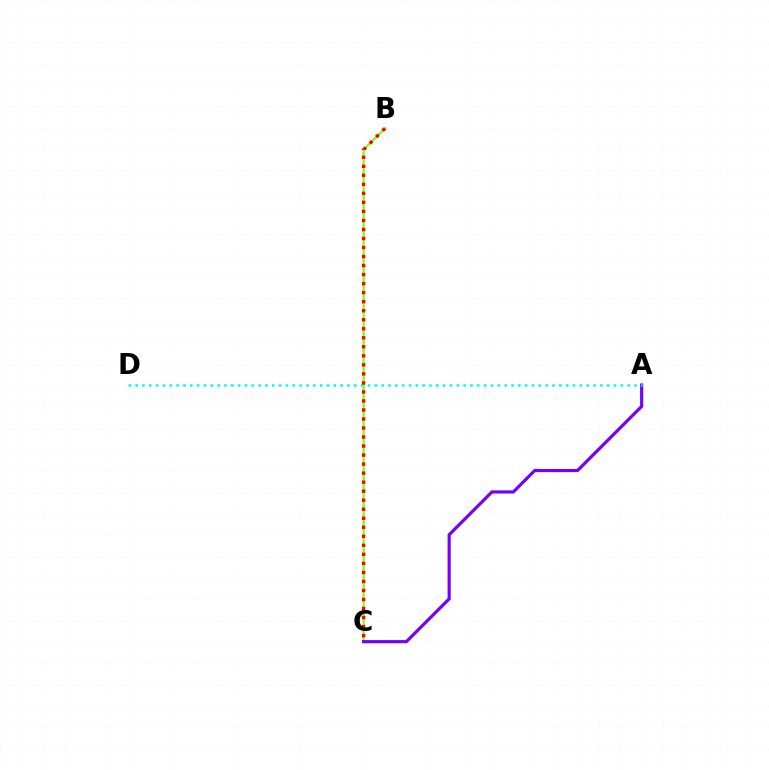{('B', 'C'): [{'color': '#84ff00', 'line_style': 'solid', 'thickness': 1.61}, {'color': '#ff0000', 'line_style': 'dotted', 'thickness': 2.45}], ('A', 'C'): [{'color': '#7200ff', 'line_style': 'solid', 'thickness': 2.28}], ('A', 'D'): [{'color': '#00fff6', 'line_style': 'dotted', 'thickness': 1.86}]}